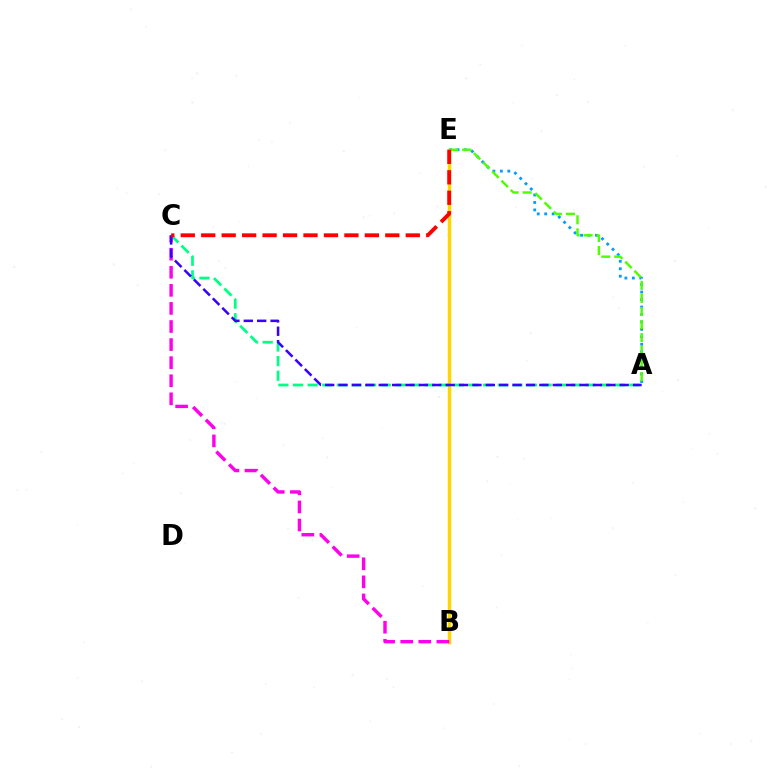{('A', 'E'): [{'color': '#009eff', 'line_style': 'dotted', 'thickness': 2.03}, {'color': '#4fff00', 'line_style': 'dashed', 'thickness': 1.77}], ('B', 'E'): [{'color': '#ffd500', 'line_style': 'solid', 'thickness': 2.5}], ('A', 'C'): [{'color': '#00ff86', 'line_style': 'dashed', 'thickness': 1.99}, {'color': '#3700ff', 'line_style': 'dashed', 'thickness': 1.82}], ('B', 'C'): [{'color': '#ff00ed', 'line_style': 'dashed', 'thickness': 2.46}], ('C', 'E'): [{'color': '#ff0000', 'line_style': 'dashed', 'thickness': 2.78}]}